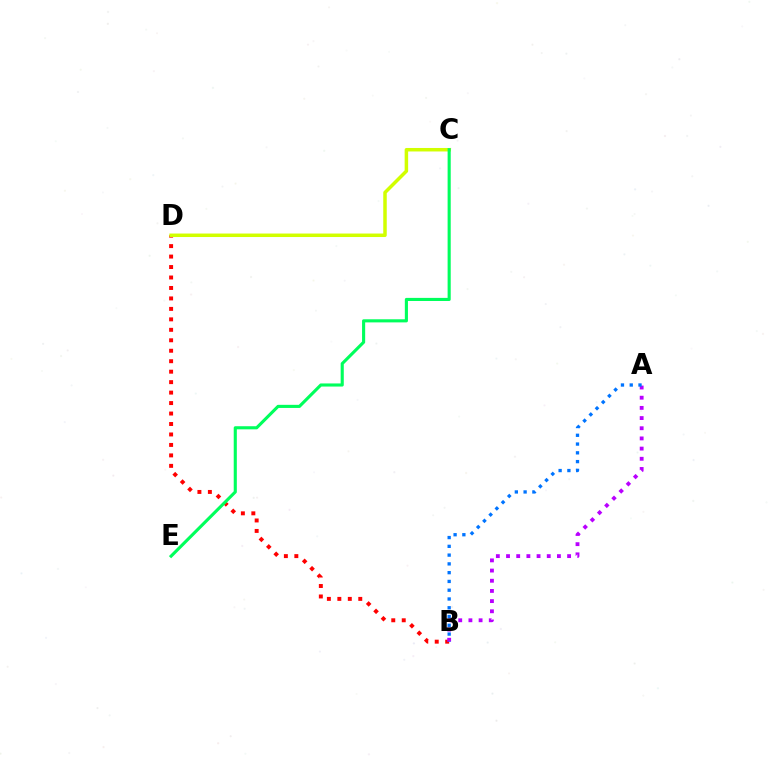{('B', 'D'): [{'color': '#ff0000', 'line_style': 'dotted', 'thickness': 2.84}], ('A', 'B'): [{'color': '#b900ff', 'line_style': 'dotted', 'thickness': 2.77}, {'color': '#0074ff', 'line_style': 'dotted', 'thickness': 2.38}], ('C', 'D'): [{'color': '#d1ff00', 'line_style': 'solid', 'thickness': 2.52}], ('C', 'E'): [{'color': '#00ff5c', 'line_style': 'solid', 'thickness': 2.24}]}